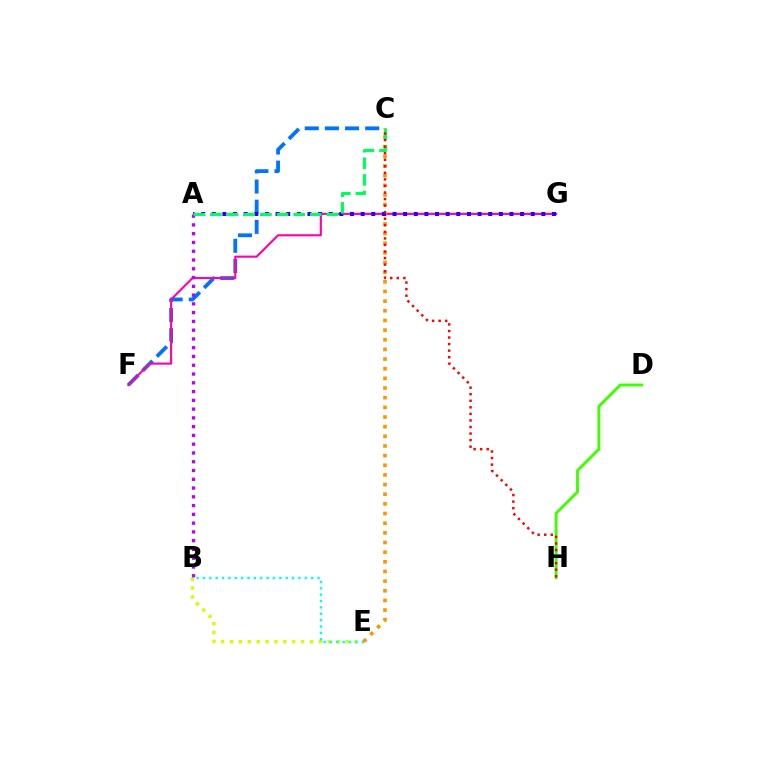{('D', 'H'): [{'color': '#3dff00', 'line_style': 'solid', 'thickness': 2.07}], ('C', 'F'): [{'color': '#0074ff', 'line_style': 'dashed', 'thickness': 2.74}], ('B', 'E'): [{'color': '#d1ff00', 'line_style': 'dotted', 'thickness': 2.42}, {'color': '#00fff6', 'line_style': 'dotted', 'thickness': 1.73}], ('F', 'G'): [{'color': '#ff00ac', 'line_style': 'solid', 'thickness': 1.52}], ('C', 'E'): [{'color': '#ff9400', 'line_style': 'dotted', 'thickness': 2.62}], ('A', 'G'): [{'color': '#2500ff', 'line_style': 'dotted', 'thickness': 2.89}], ('A', 'B'): [{'color': '#b900ff', 'line_style': 'dotted', 'thickness': 2.38}], ('A', 'C'): [{'color': '#00ff5c', 'line_style': 'dashed', 'thickness': 2.26}], ('C', 'H'): [{'color': '#ff0000', 'line_style': 'dotted', 'thickness': 1.78}]}